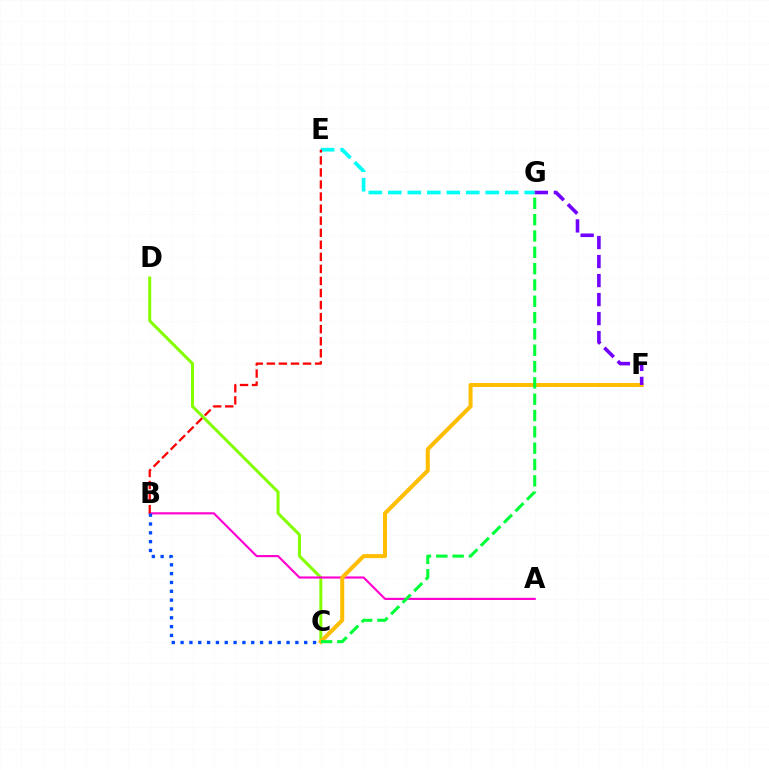{('C', 'D'): [{'color': '#84ff00', 'line_style': 'solid', 'thickness': 2.17}], ('A', 'B'): [{'color': '#ff00cf', 'line_style': 'solid', 'thickness': 1.55}], ('C', 'F'): [{'color': '#ffbd00', 'line_style': 'solid', 'thickness': 2.9}], ('E', 'G'): [{'color': '#00fff6', 'line_style': 'dashed', 'thickness': 2.65}], ('F', 'G'): [{'color': '#7200ff', 'line_style': 'dashed', 'thickness': 2.58}], ('C', 'G'): [{'color': '#00ff39', 'line_style': 'dashed', 'thickness': 2.22}], ('B', 'E'): [{'color': '#ff0000', 'line_style': 'dashed', 'thickness': 1.64}], ('B', 'C'): [{'color': '#004bff', 'line_style': 'dotted', 'thickness': 2.4}]}